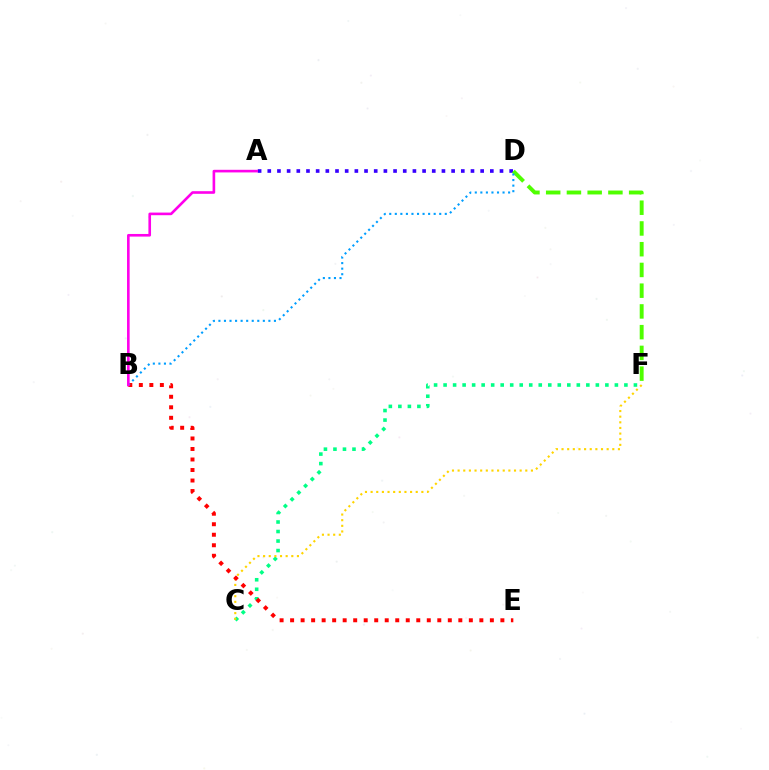{('C', 'F'): [{'color': '#00ff86', 'line_style': 'dotted', 'thickness': 2.59}, {'color': '#ffd500', 'line_style': 'dotted', 'thickness': 1.53}], ('A', 'D'): [{'color': '#3700ff', 'line_style': 'dotted', 'thickness': 2.63}], ('B', 'E'): [{'color': '#ff0000', 'line_style': 'dotted', 'thickness': 2.86}], ('D', 'F'): [{'color': '#4fff00', 'line_style': 'dashed', 'thickness': 2.82}], ('B', 'D'): [{'color': '#009eff', 'line_style': 'dotted', 'thickness': 1.51}], ('A', 'B'): [{'color': '#ff00ed', 'line_style': 'solid', 'thickness': 1.89}]}